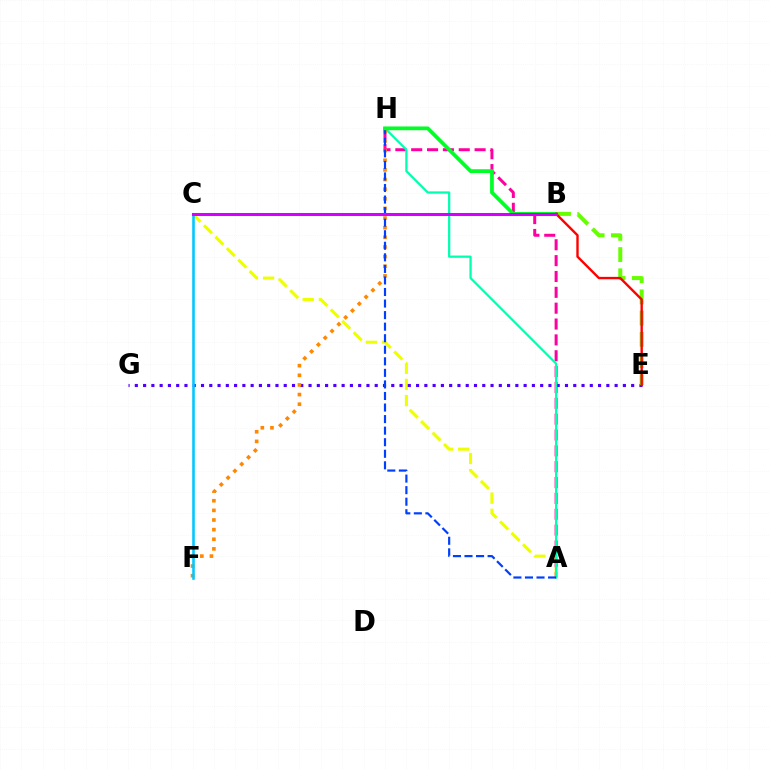{('A', 'H'): [{'color': '#ff00a0', 'line_style': 'dashed', 'thickness': 2.15}, {'color': '#00ffaf', 'line_style': 'solid', 'thickness': 1.62}, {'color': '#003fff', 'line_style': 'dashed', 'thickness': 1.57}], ('A', 'C'): [{'color': '#eeff00', 'line_style': 'dashed', 'thickness': 2.2}], ('E', 'G'): [{'color': '#4f00ff', 'line_style': 'dotted', 'thickness': 2.25}], ('F', 'H'): [{'color': '#ff8800', 'line_style': 'dotted', 'thickness': 2.62}], ('C', 'F'): [{'color': '#00c7ff', 'line_style': 'solid', 'thickness': 1.85}], ('B', 'E'): [{'color': '#66ff00', 'line_style': 'dashed', 'thickness': 2.88}, {'color': '#ff0000', 'line_style': 'solid', 'thickness': 1.72}], ('B', 'H'): [{'color': '#00ff27', 'line_style': 'solid', 'thickness': 2.7}], ('B', 'C'): [{'color': '#d600ff', 'line_style': 'solid', 'thickness': 2.19}]}